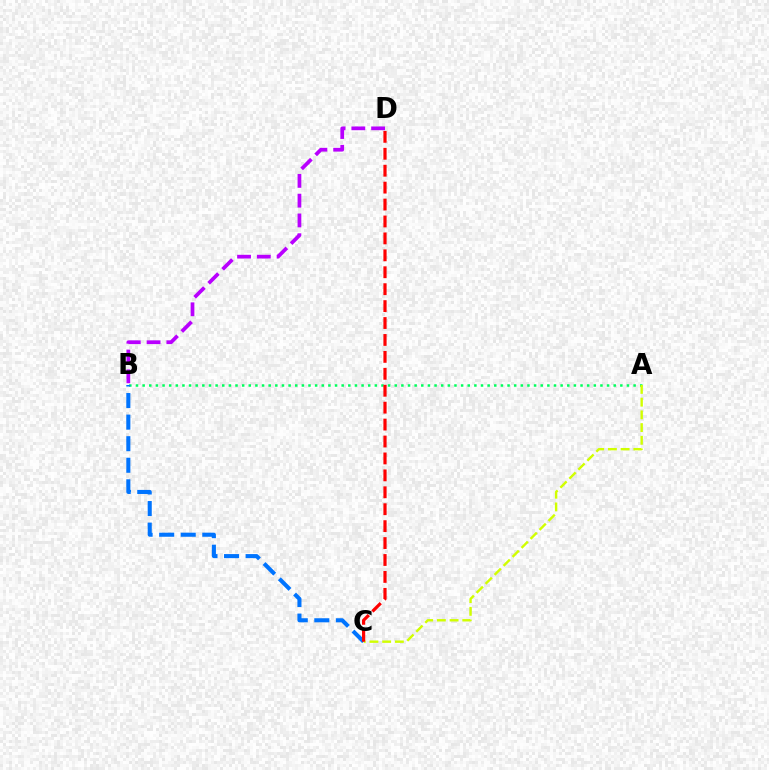{('A', 'B'): [{'color': '#00ff5c', 'line_style': 'dotted', 'thickness': 1.8}], ('B', 'D'): [{'color': '#b900ff', 'line_style': 'dashed', 'thickness': 2.69}], ('A', 'C'): [{'color': '#d1ff00', 'line_style': 'dashed', 'thickness': 1.73}], ('B', 'C'): [{'color': '#0074ff', 'line_style': 'dashed', 'thickness': 2.93}], ('C', 'D'): [{'color': '#ff0000', 'line_style': 'dashed', 'thickness': 2.3}]}